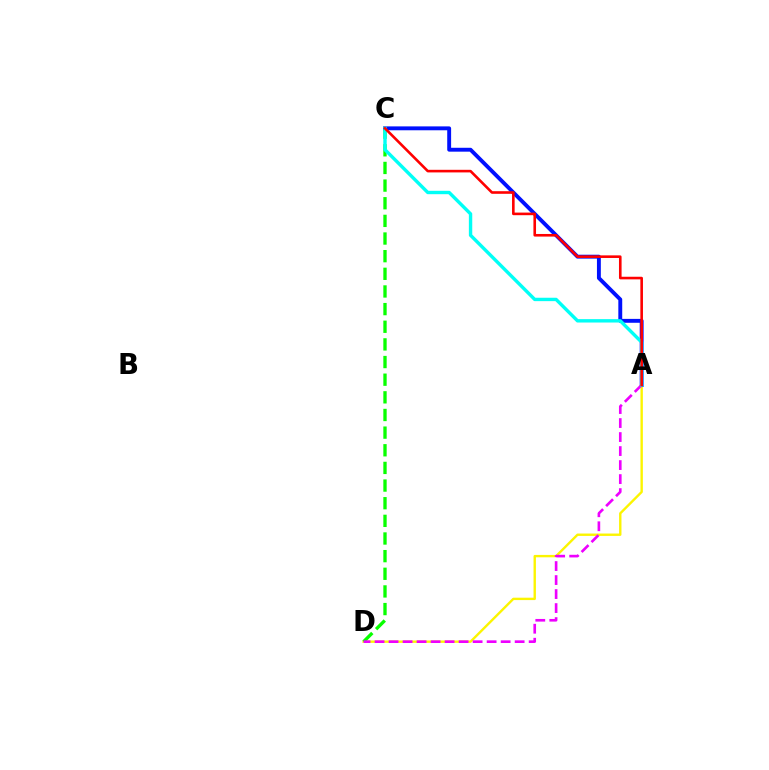{('A', 'D'): [{'color': '#fcf500', 'line_style': 'solid', 'thickness': 1.72}, {'color': '#ee00ff', 'line_style': 'dashed', 'thickness': 1.9}], ('C', 'D'): [{'color': '#08ff00', 'line_style': 'dashed', 'thickness': 2.4}], ('A', 'C'): [{'color': '#0010ff', 'line_style': 'solid', 'thickness': 2.8}, {'color': '#00fff6', 'line_style': 'solid', 'thickness': 2.44}, {'color': '#ff0000', 'line_style': 'solid', 'thickness': 1.88}]}